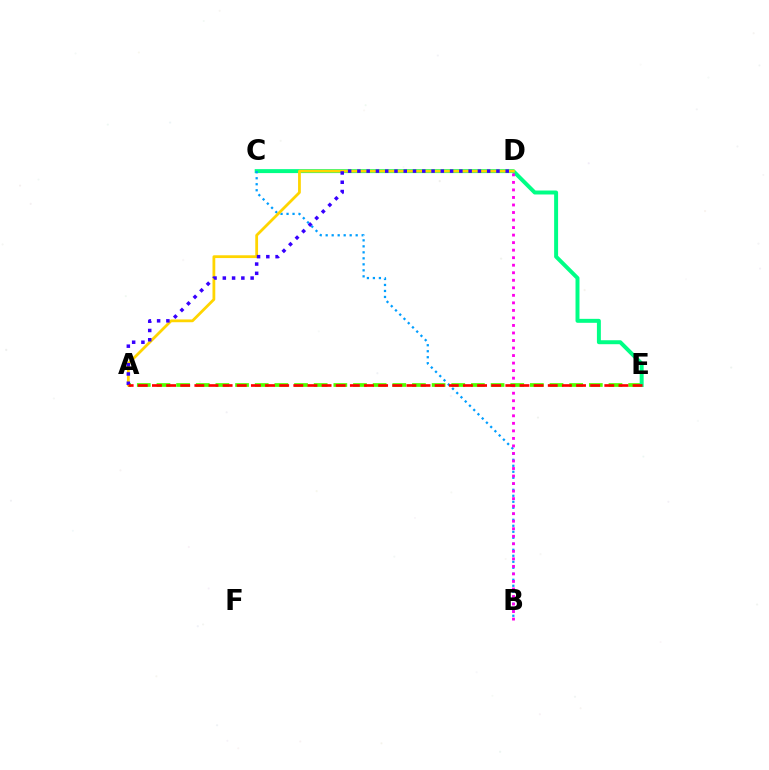{('A', 'E'): [{'color': '#4fff00', 'line_style': 'dashed', 'thickness': 2.67}, {'color': '#ff0000', 'line_style': 'dashed', 'thickness': 1.92}], ('C', 'E'): [{'color': '#00ff86', 'line_style': 'solid', 'thickness': 2.85}], ('B', 'C'): [{'color': '#009eff', 'line_style': 'dotted', 'thickness': 1.63}], ('B', 'D'): [{'color': '#ff00ed', 'line_style': 'dotted', 'thickness': 2.05}], ('A', 'D'): [{'color': '#ffd500', 'line_style': 'solid', 'thickness': 2.01}, {'color': '#3700ff', 'line_style': 'dotted', 'thickness': 2.52}]}